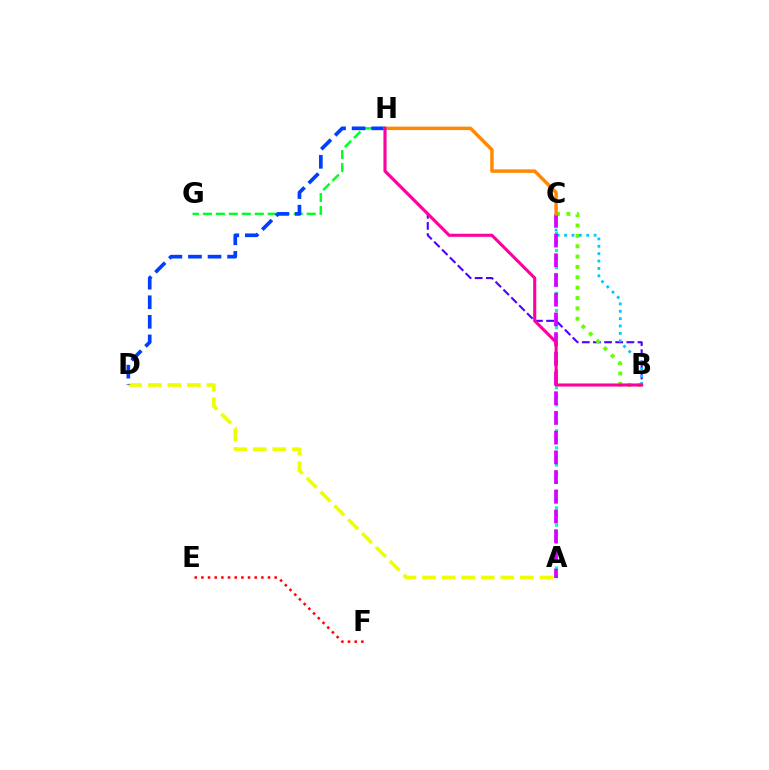{('B', 'H'): [{'color': '#4f00ff', 'line_style': 'dashed', 'thickness': 1.51}, {'color': '#ff00a0', 'line_style': 'solid', 'thickness': 2.23}], ('B', 'C'): [{'color': '#66ff00', 'line_style': 'dotted', 'thickness': 2.81}, {'color': '#00c7ff', 'line_style': 'dotted', 'thickness': 2.01}], ('A', 'D'): [{'color': '#eeff00', 'line_style': 'dashed', 'thickness': 2.66}], ('A', 'C'): [{'color': '#00ffaf', 'line_style': 'dotted', 'thickness': 2.33}, {'color': '#d600ff', 'line_style': 'dashed', 'thickness': 2.68}], ('G', 'H'): [{'color': '#00ff27', 'line_style': 'dashed', 'thickness': 1.76}], ('D', 'H'): [{'color': '#003fff', 'line_style': 'dashed', 'thickness': 2.66}], ('E', 'F'): [{'color': '#ff0000', 'line_style': 'dotted', 'thickness': 1.81}], ('C', 'H'): [{'color': '#ff8800', 'line_style': 'solid', 'thickness': 2.48}]}